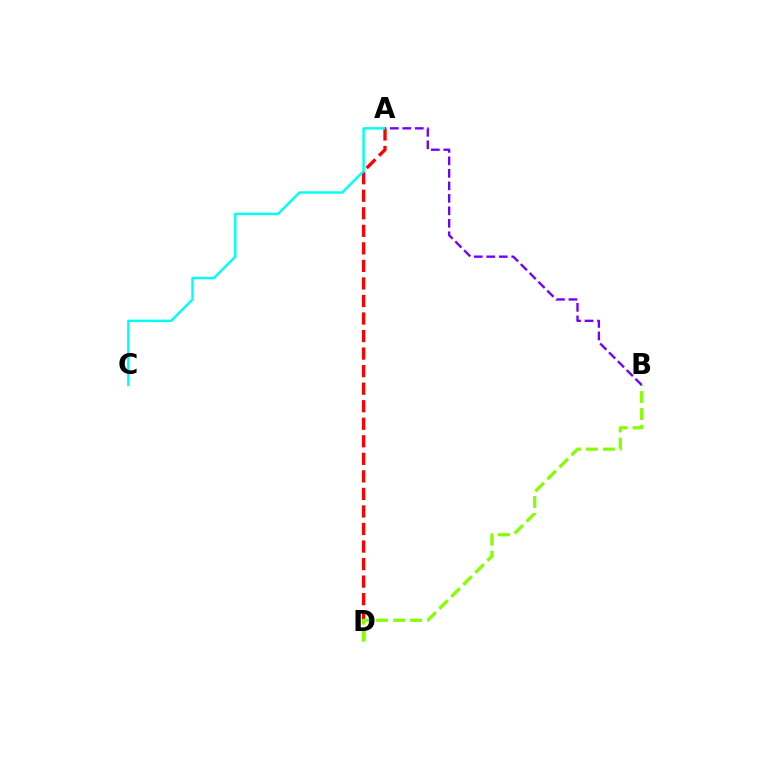{('A', 'D'): [{'color': '#ff0000', 'line_style': 'dashed', 'thickness': 2.38}], ('B', 'D'): [{'color': '#84ff00', 'line_style': 'dashed', 'thickness': 2.31}], ('A', 'C'): [{'color': '#00fff6', 'line_style': 'solid', 'thickness': 1.76}], ('A', 'B'): [{'color': '#7200ff', 'line_style': 'dashed', 'thickness': 1.7}]}